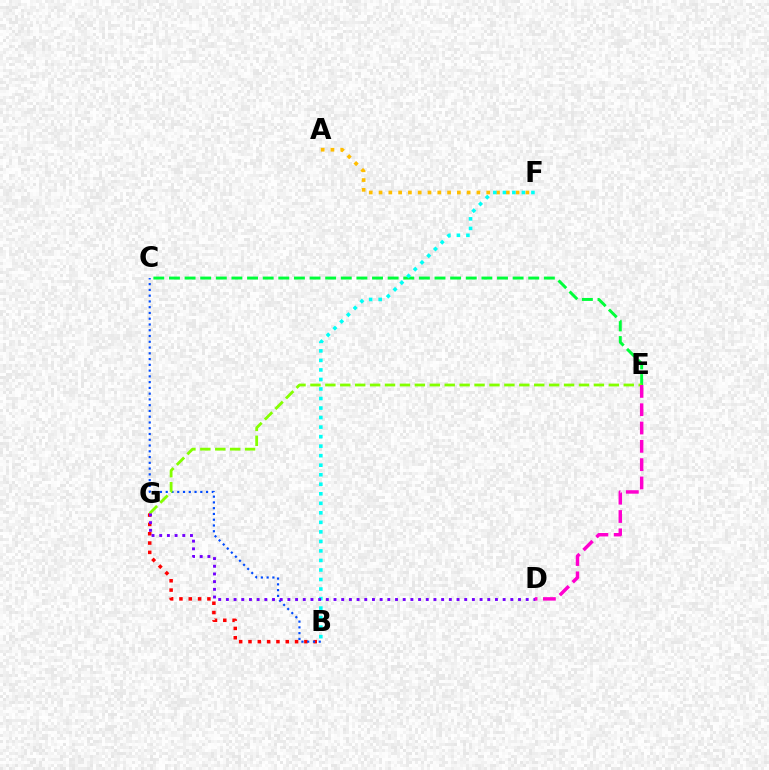{('C', 'E'): [{'color': '#00ff39', 'line_style': 'dashed', 'thickness': 2.12}], ('B', 'G'): [{'color': '#ff0000', 'line_style': 'dotted', 'thickness': 2.53}], ('B', 'C'): [{'color': '#004bff', 'line_style': 'dotted', 'thickness': 1.57}], ('A', 'F'): [{'color': '#ffbd00', 'line_style': 'dotted', 'thickness': 2.66}], ('E', 'G'): [{'color': '#84ff00', 'line_style': 'dashed', 'thickness': 2.03}], ('B', 'F'): [{'color': '#00fff6', 'line_style': 'dotted', 'thickness': 2.59}], ('D', 'G'): [{'color': '#7200ff', 'line_style': 'dotted', 'thickness': 2.09}], ('D', 'E'): [{'color': '#ff00cf', 'line_style': 'dashed', 'thickness': 2.49}]}